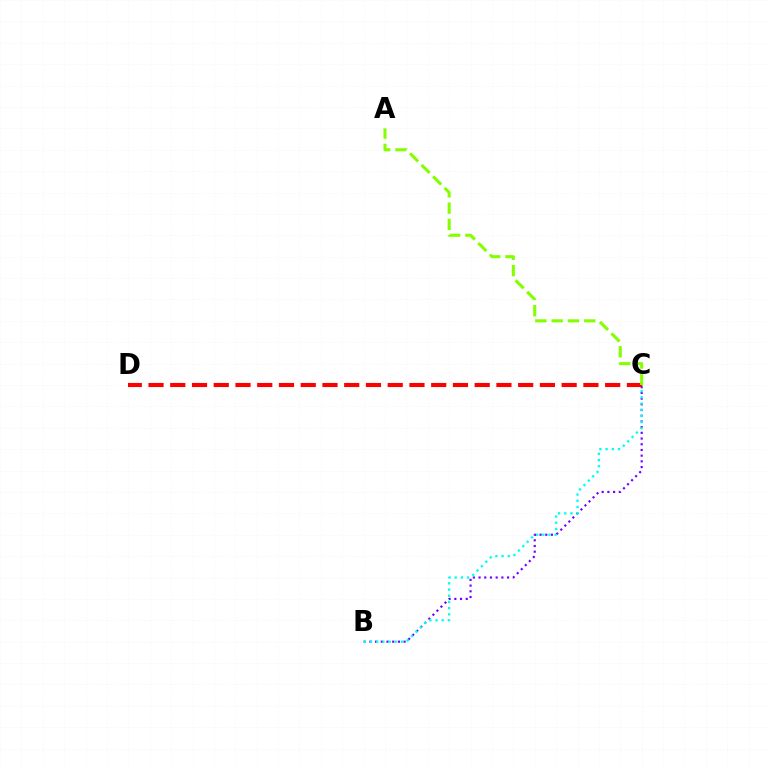{('B', 'C'): [{'color': '#7200ff', 'line_style': 'dotted', 'thickness': 1.55}, {'color': '#00fff6', 'line_style': 'dotted', 'thickness': 1.68}], ('C', 'D'): [{'color': '#ff0000', 'line_style': 'dashed', 'thickness': 2.95}], ('A', 'C'): [{'color': '#84ff00', 'line_style': 'dashed', 'thickness': 2.21}]}